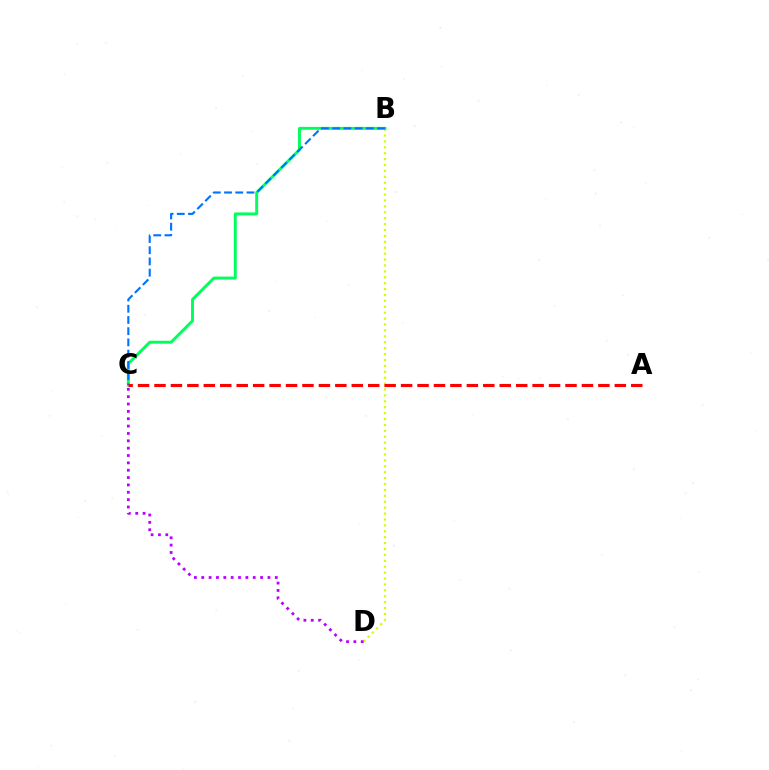{('B', 'D'): [{'color': '#d1ff00', 'line_style': 'dotted', 'thickness': 1.6}], ('B', 'C'): [{'color': '#00ff5c', 'line_style': 'solid', 'thickness': 2.11}, {'color': '#0074ff', 'line_style': 'dashed', 'thickness': 1.53}], ('A', 'C'): [{'color': '#ff0000', 'line_style': 'dashed', 'thickness': 2.23}], ('C', 'D'): [{'color': '#b900ff', 'line_style': 'dotted', 'thickness': 2.0}]}